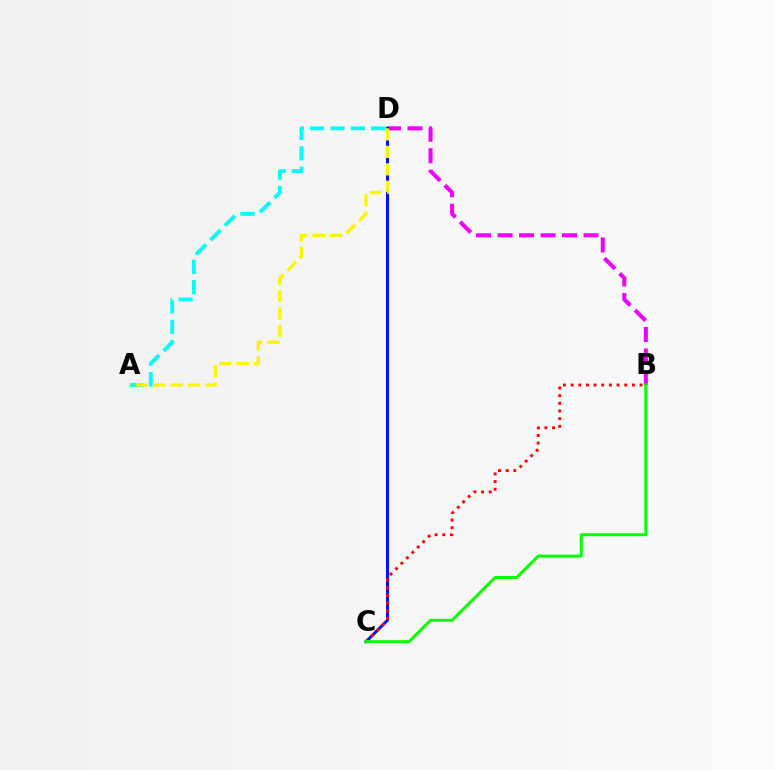{('B', 'D'): [{'color': '#ee00ff', 'line_style': 'dashed', 'thickness': 2.92}], ('C', 'D'): [{'color': '#0010ff', 'line_style': 'solid', 'thickness': 2.14}], ('A', 'D'): [{'color': '#00fff6', 'line_style': 'dashed', 'thickness': 2.77}, {'color': '#fcf500', 'line_style': 'dashed', 'thickness': 2.37}], ('B', 'C'): [{'color': '#ff0000', 'line_style': 'dotted', 'thickness': 2.08}, {'color': '#08ff00', 'line_style': 'solid', 'thickness': 2.16}]}